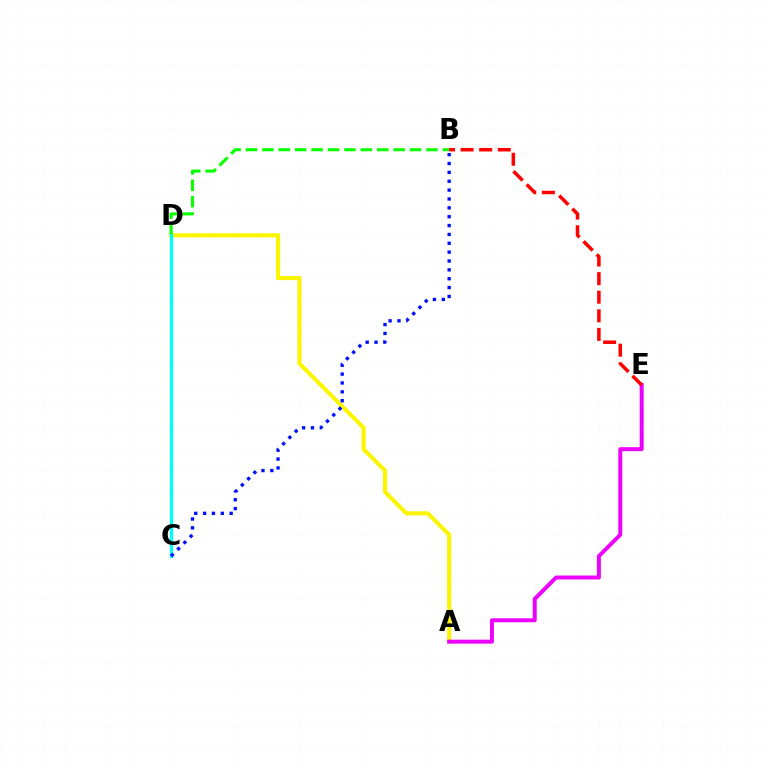{('A', 'D'): [{'color': '#fcf500', 'line_style': 'solid', 'thickness': 2.95}], ('B', 'D'): [{'color': '#08ff00', 'line_style': 'dashed', 'thickness': 2.23}], ('A', 'E'): [{'color': '#ee00ff', 'line_style': 'solid', 'thickness': 2.85}], ('C', 'D'): [{'color': '#00fff6', 'line_style': 'solid', 'thickness': 2.34}], ('B', 'C'): [{'color': '#0010ff', 'line_style': 'dotted', 'thickness': 2.41}], ('B', 'E'): [{'color': '#ff0000', 'line_style': 'dashed', 'thickness': 2.53}]}